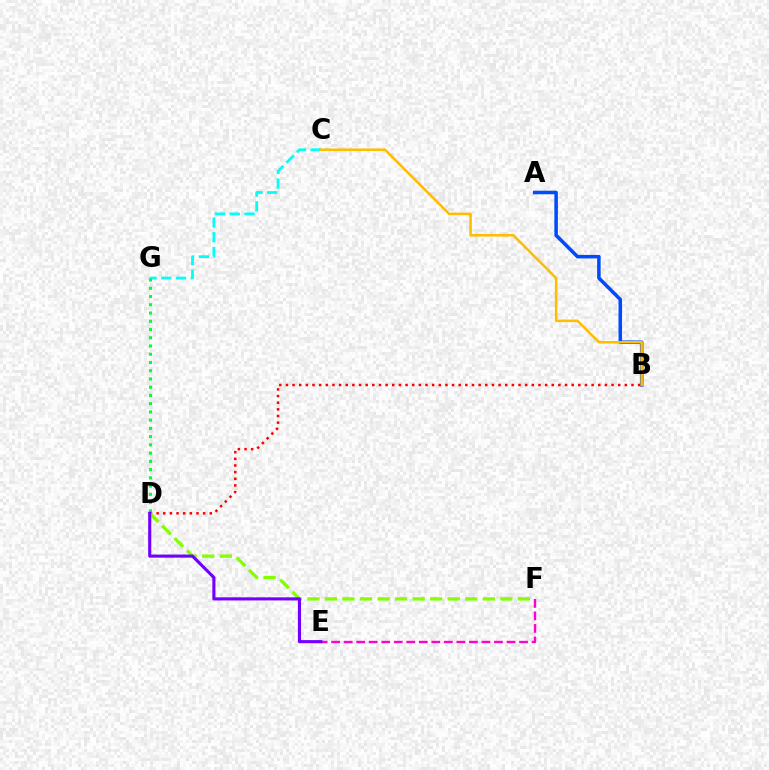{('A', 'B'): [{'color': '#004bff', 'line_style': 'solid', 'thickness': 2.54}], ('C', 'G'): [{'color': '#00fff6', 'line_style': 'dashed', 'thickness': 2.0}], ('B', 'D'): [{'color': '#ff0000', 'line_style': 'dotted', 'thickness': 1.81}], ('D', 'F'): [{'color': '#84ff00', 'line_style': 'dashed', 'thickness': 2.38}], ('E', 'F'): [{'color': '#ff00cf', 'line_style': 'dashed', 'thickness': 1.7}], ('D', 'G'): [{'color': '#00ff39', 'line_style': 'dotted', 'thickness': 2.24}], ('B', 'C'): [{'color': '#ffbd00', 'line_style': 'solid', 'thickness': 1.82}], ('D', 'E'): [{'color': '#7200ff', 'line_style': 'solid', 'thickness': 2.24}]}